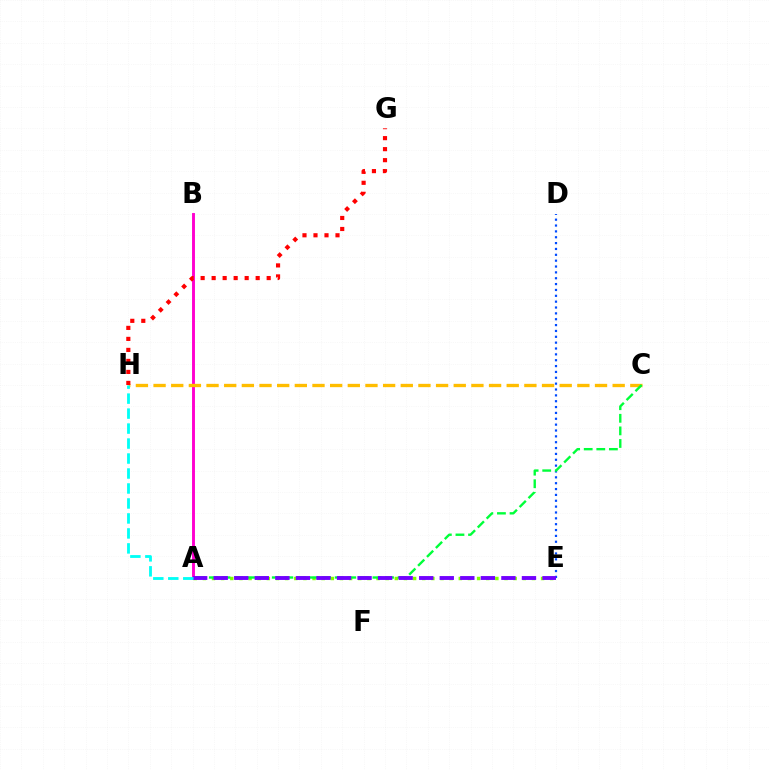{('A', 'E'): [{'color': '#84ff00', 'line_style': 'dotted', 'thickness': 2.48}, {'color': '#7200ff', 'line_style': 'dashed', 'thickness': 2.79}], ('D', 'E'): [{'color': '#004bff', 'line_style': 'dotted', 'thickness': 1.59}], ('A', 'B'): [{'color': '#ff00cf', 'line_style': 'solid', 'thickness': 2.1}], ('C', 'H'): [{'color': '#ffbd00', 'line_style': 'dashed', 'thickness': 2.4}], ('A', 'C'): [{'color': '#00ff39', 'line_style': 'dashed', 'thickness': 1.71}], ('G', 'H'): [{'color': '#ff0000', 'line_style': 'dotted', 'thickness': 2.99}], ('A', 'H'): [{'color': '#00fff6', 'line_style': 'dashed', 'thickness': 2.03}]}